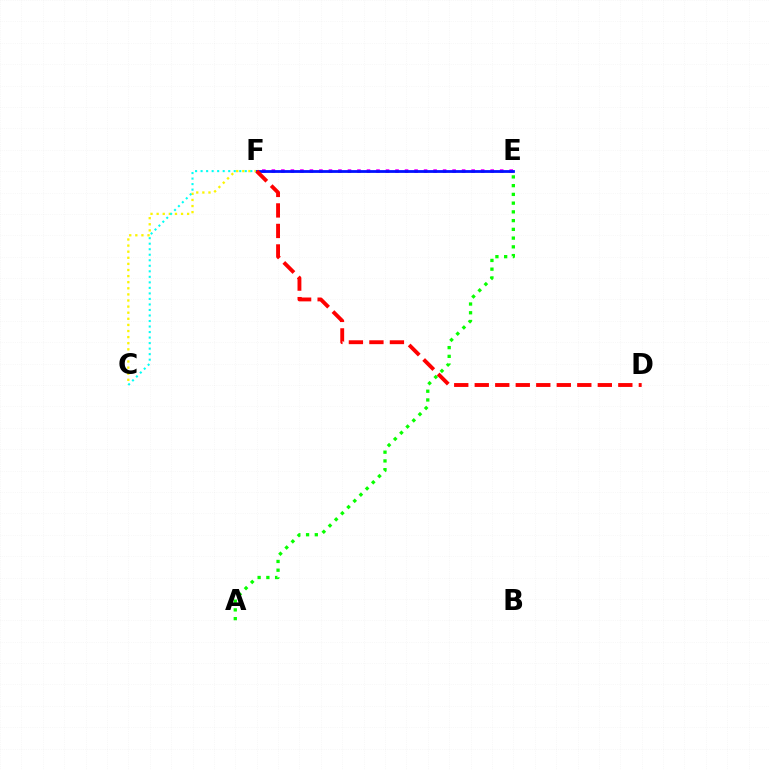{('C', 'F'): [{'color': '#fcf500', 'line_style': 'dotted', 'thickness': 1.66}, {'color': '#00fff6', 'line_style': 'dotted', 'thickness': 1.5}], ('E', 'F'): [{'color': '#ee00ff', 'line_style': 'dotted', 'thickness': 2.58}, {'color': '#0010ff', 'line_style': 'solid', 'thickness': 2.0}], ('A', 'E'): [{'color': '#08ff00', 'line_style': 'dotted', 'thickness': 2.38}], ('D', 'F'): [{'color': '#ff0000', 'line_style': 'dashed', 'thickness': 2.79}]}